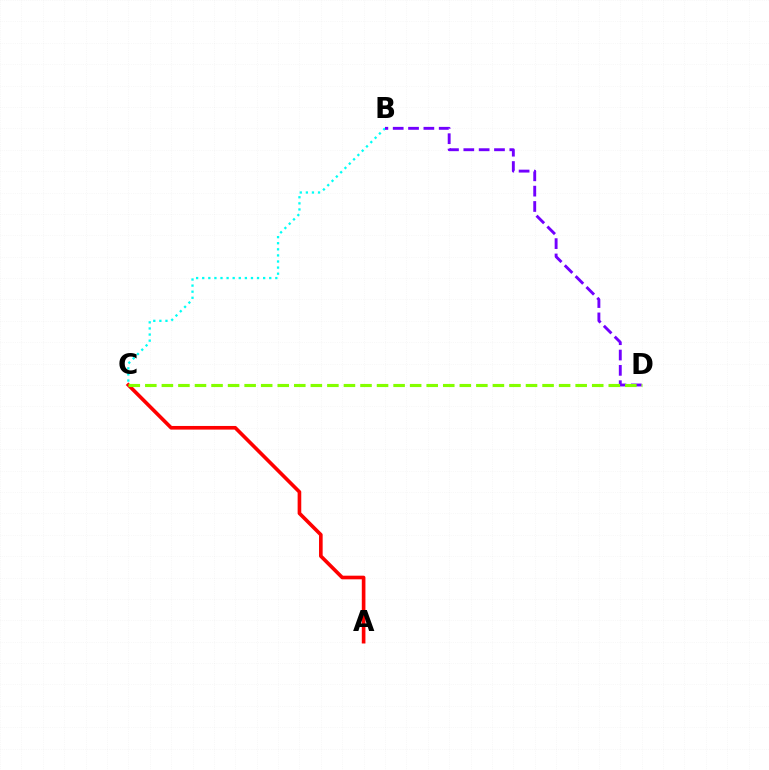{('B', 'C'): [{'color': '#00fff6', 'line_style': 'dotted', 'thickness': 1.66}], ('A', 'C'): [{'color': '#ff0000', 'line_style': 'solid', 'thickness': 2.62}], ('B', 'D'): [{'color': '#7200ff', 'line_style': 'dashed', 'thickness': 2.08}], ('C', 'D'): [{'color': '#84ff00', 'line_style': 'dashed', 'thickness': 2.25}]}